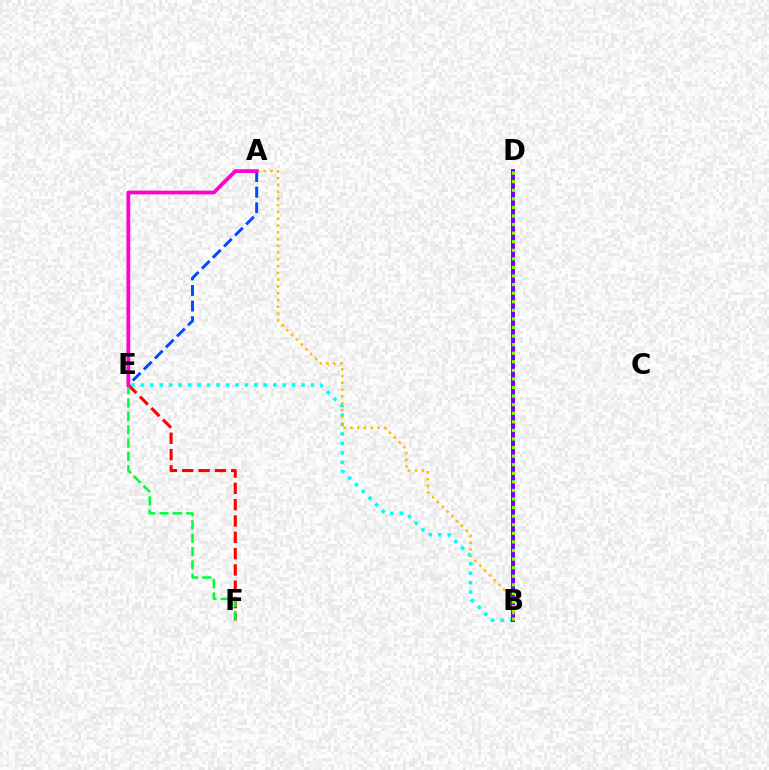{('B', 'E'): [{'color': '#00fff6', 'line_style': 'dotted', 'thickness': 2.57}], ('E', 'F'): [{'color': '#ff0000', 'line_style': 'dashed', 'thickness': 2.22}, {'color': '#00ff39', 'line_style': 'dashed', 'thickness': 1.81}], ('B', 'D'): [{'color': '#7200ff', 'line_style': 'solid', 'thickness': 2.88}, {'color': '#84ff00', 'line_style': 'dotted', 'thickness': 2.33}], ('A', 'B'): [{'color': '#ffbd00', 'line_style': 'dotted', 'thickness': 1.84}], ('A', 'E'): [{'color': '#004bff', 'line_style': 'dashed', 'thickness': 2.12}, {'color': '#ff00cf', 'line_style': 'solid', 'thickness': 2.7}]}